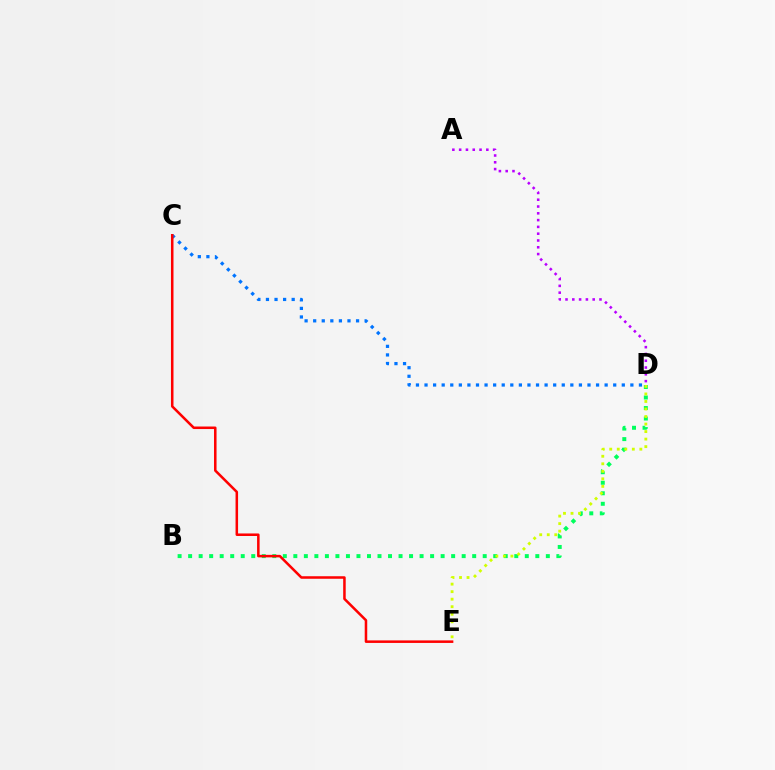{('B', 'D'): [{'color': '#00ff5c', 'line_style': 'dotted', 'thickness': 2.86}], ('D', 'E'): [{'color': '#d1ff00', 'line_style': 'dotted', 'thickness': 2.04}], ('A', 'D'): [{'color': '#b900ff', 'line_style': 'dotted', 'thickness': 1.85}], ('C', 'D'): [{'color': '#0074ff', 'line_style': 'dotted', 'thickness': 2.33}], ('C', 'E'): [{'color': '#ff0000', 'line_style': 'solid', 'thickness': 1.82}]}